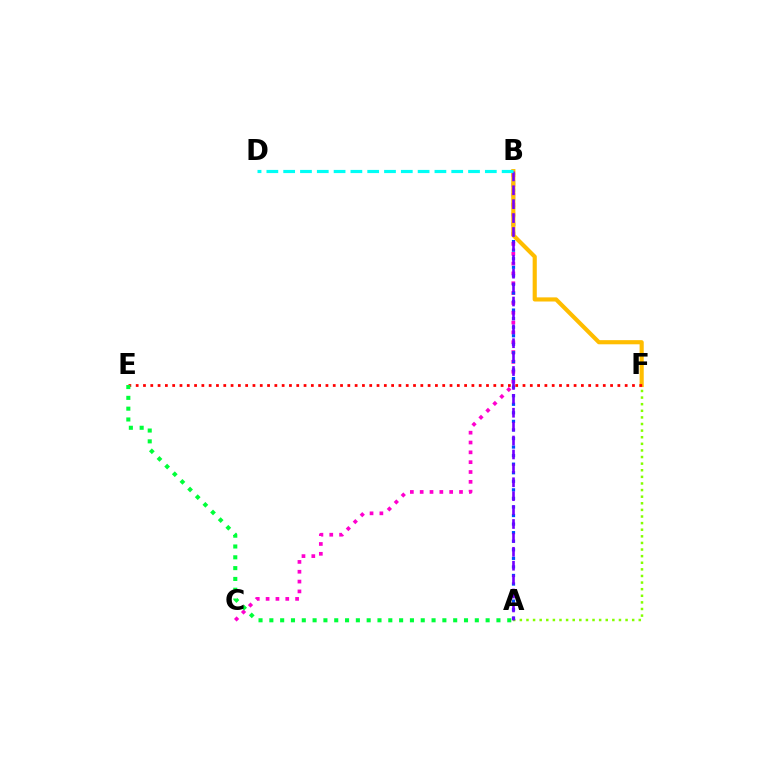{('A', 'F'): [{'color': '#84ff00', 'line_style': 'dotted', 'thickness': 1.8}], ('B', 'C'): [{'color': '#ff00cf', 'line_style': 'dotted', 'thickness': 2.67}], ('A', 'B'): [{'color': '#004bff', 'line_style': 'dotted', 'thickness': 2.33}, {'color': '#7200ff', 'line_style': 'dashed', 'thickness': 1.89}], ('B', 'F'): [{'color': '#ffbd00', 'line_style': 'solid', 'thickness': 2.98}], ('B', 'D'): [{'color': '#00fff6', 'line_style': 'dashed', 'thickness': 2.28}], ('E', 'F'): [{'color': '#ff0000', 'line_style': 'dotted', 'thickness': 1.98}], ('A', 'E'): [{'color': '#00ff39', 'line_style': 'dotted', 'thickness': 2.94}]}